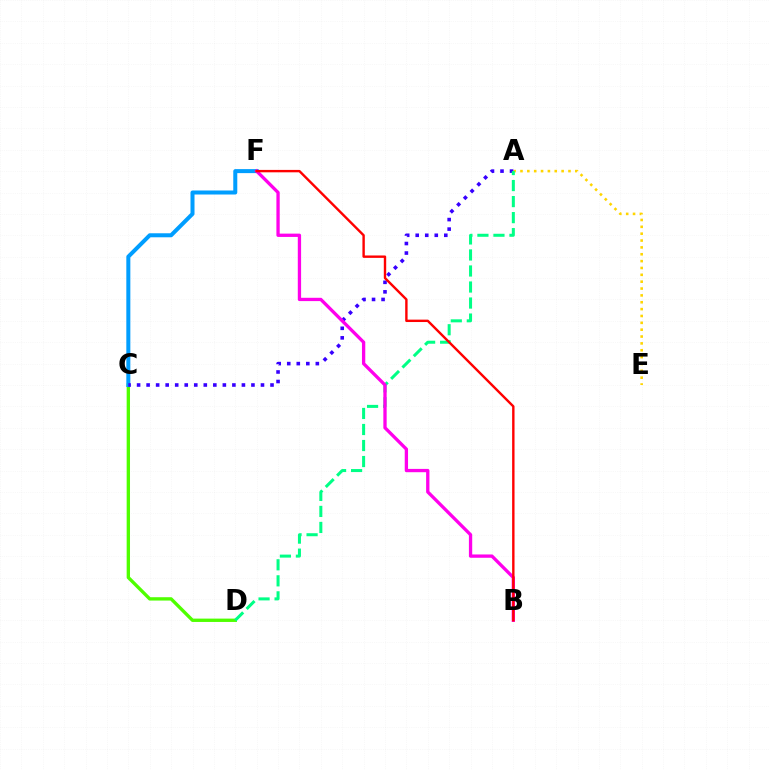{('A', 'E'): [{'color': '#ffd500', 'line_style': 'dotted', 'thickness': 1.86}], ('C', 'D'): [{'color': '#4fff00', 'line_style': 'solid', 'thickness': 2.41}], ('C', 'F'): [{'color': '#009eff', 'line_style': 'solid', 'thickness': 2.89}], ('A', 'C'): [{'color': '#3700ff', 'line_style': 'dotted', 'thickness': 2.59}], ('A', 'D'): [{'color': '#00ff86', 'line_style': 'dashed', 'thickness': 2.18}], ('B', 'F'): [{'color': '#ff00ed', 'line_style': 'solid', 'thickness': 2.38}, {'color': '#ff0000', 'line_style': 'solid', 'thickness': 1.73}]}